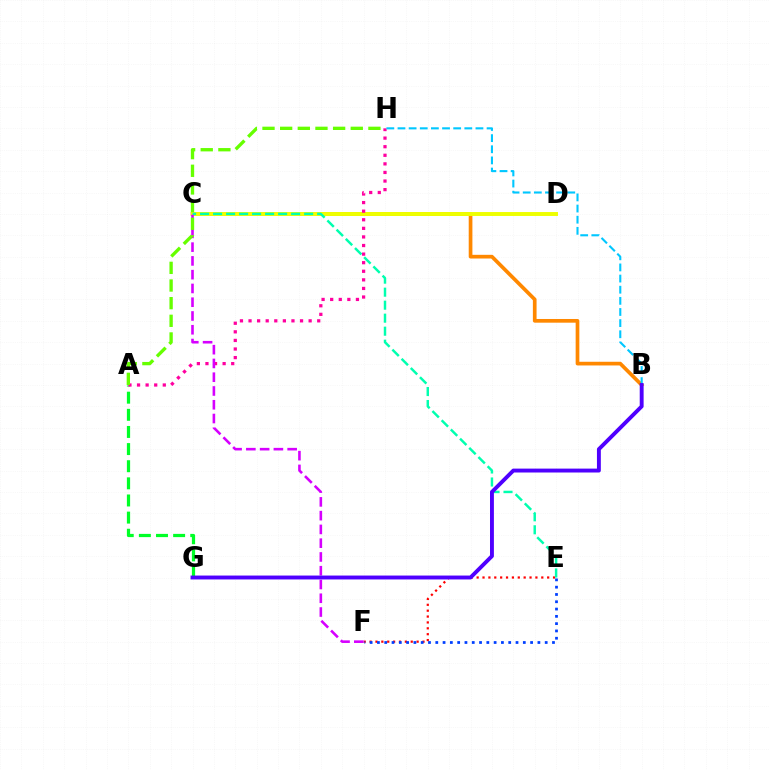{('B', 'C'): [{'color': '#ff8800', 'line_style': 'solid', 'thickness': 2.66}], ('E', 'F'): [{'color': '#ff0000', 'line_style': 'dotted', 'thickness': 1.6}, {'color': '#003fff', 'line_style': 'dotted', 'thickness': 1.98}], ('A', 'G'): [{'color': '#00ff27', 'line_style': 'dashed', 'thickness': 2.33}], ('C', 'D'): [{'color': '#eeff00', 'line_style': 'solid', 'thickness': 2.83}], ('A', 'H'): [{'color': '#ff00a0', 'line_style': 'dotted', 'thickness': 2.33}, {'color': '#66ff00', 'line_style': 'dashed', 'thickness': 2.4}], ('B', 'H'): [{'color': '#00c7ff', 'line_style': 'dashed', 'thickness': 1.51}], ('C', 'E'): [{'color': '#00ffaf', 'line_style': 'dashed', 'thickness': 1.77}], ('C', 'F'): [{'color': '#d600ff', 'line_style': 'dashed', 'thickness': 1.87}], ('B', 'G'): [{'color': '#4f00ff', 'line_style': 'solid', 'thickness': 2.81}]}